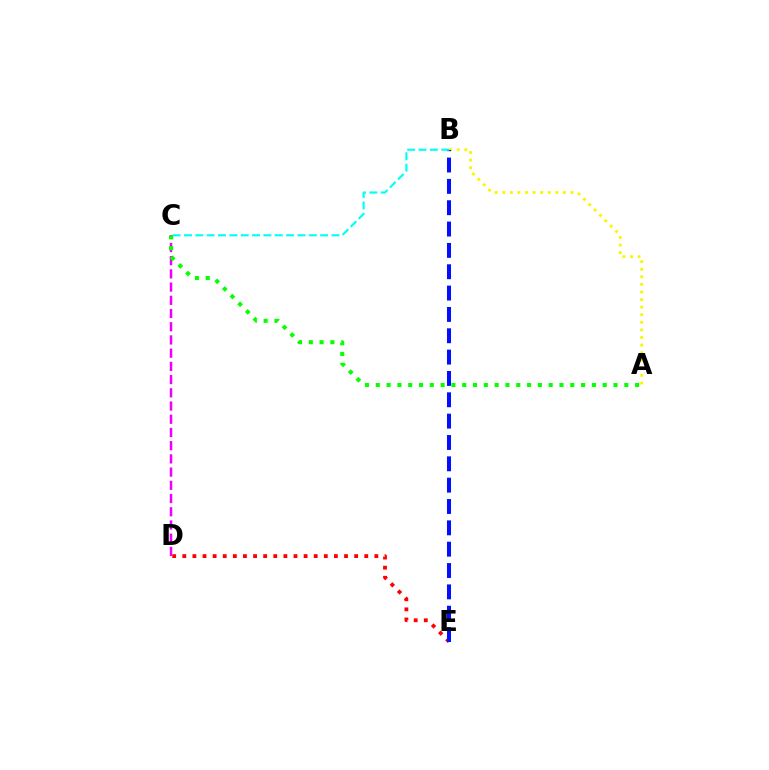{('D', 'E'): [{'color': '#ff0000', 'line_style': 'dotted', 'thickness': 2.75}], ('A', 'B'): [{'color': '#fcf500', 'line_style': 'dotted', 'thickness': 2.06}], ('B', 'E'): [{'color': '#0010ff', 'line_style': 'dashed', 'thickness': 2.9}], ('B', 'C'): [{'color': '#00fff6', 'line_style': 'dashed', 'thickness': 1.54}], ('C', 'D'): [{'color': '#ee00ff', 'line_style': 'dashed', 'thickness': 1.8}], ('A', 'C'): [{'color': '#08ff00', 'line_style': 'dotted', 'thickness': 2.94}]}